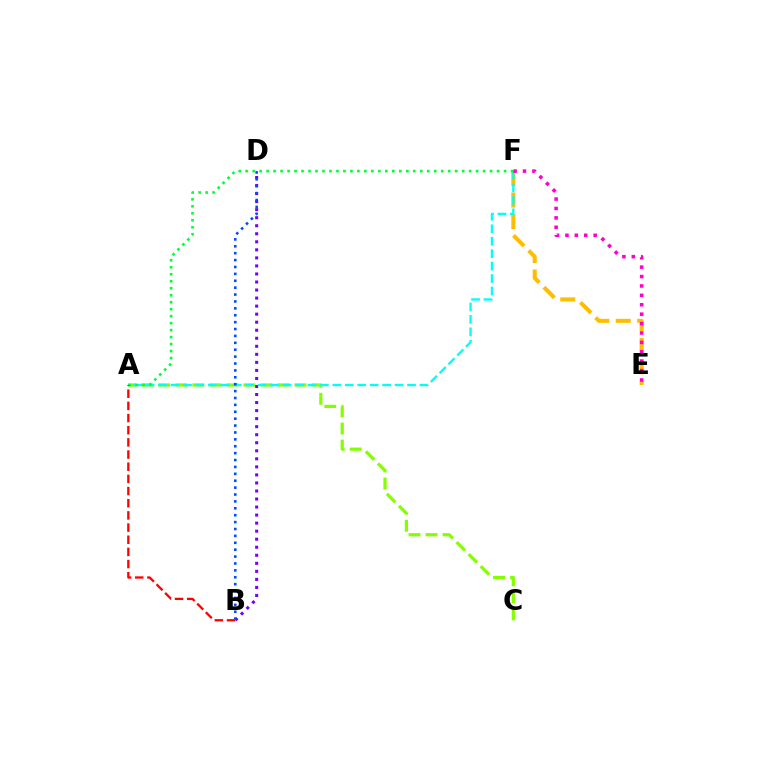{('A', 'C'): [{'color': '#84ff00', 'line_style': 'dashed', 'thickness': 2.32}], ('B', 'D'): [{'color': '#7200ff', 'line_style': 'dotted', 'thickness': 2.18}, {'color': '#004bff', 'line_style': 'dotted', 'thickness': 1.87}], ('E', 'F'): [{'color': '#ffbd00', 'line_style': 'dashed', 'thickness': 2.91}, {'color': '#ff00cf', 'line_style': 'dotted', 'thickness': 2.56}], ('A', 'F'): [{'color': '#00fff6', 'line_style': 'dashed', 'thickness': 1.69}, {'color': '#00ff39', 'line_style': 'dotted', 'thickness': 1.9}], ('A', 'B'): [{'color': '#ff0000', 'line_style': 'dashed', 'thickness': 1.65}]}